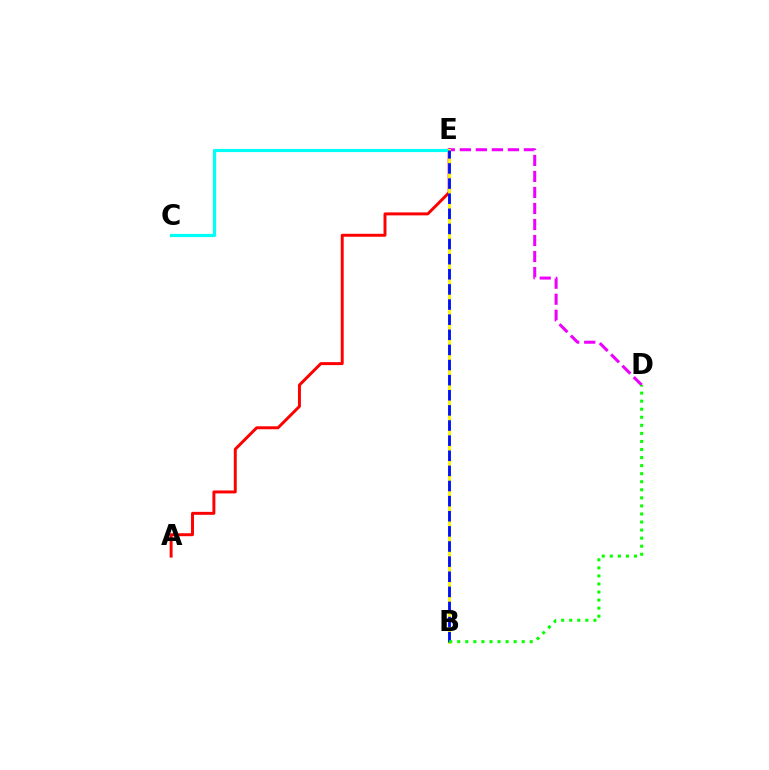{('A', 'E'): [{'color': '#ff0000', 'line_style': 'solid', 'thickness': 2.13}], ('C', 'E'): [{'color': '#00fff6', 'line_style': 'solid', 'thickness': 2.28}], ('D', 'E'): [{'color': '#ee00ff', 'line_style': 'dashed', 'thickness': 2.18}], ('B', 'E'): [{'color': '#fcf500', 'line_style': 'solid', 'thickness': 2.08}, {'color': '#0010ff', 'line_style': 'dashed', 'thickness': 2.05}], ('B', 'D'): [{'color': '#08ff00', 'line_style': 'dotted', 'thickness': 2.19}]}